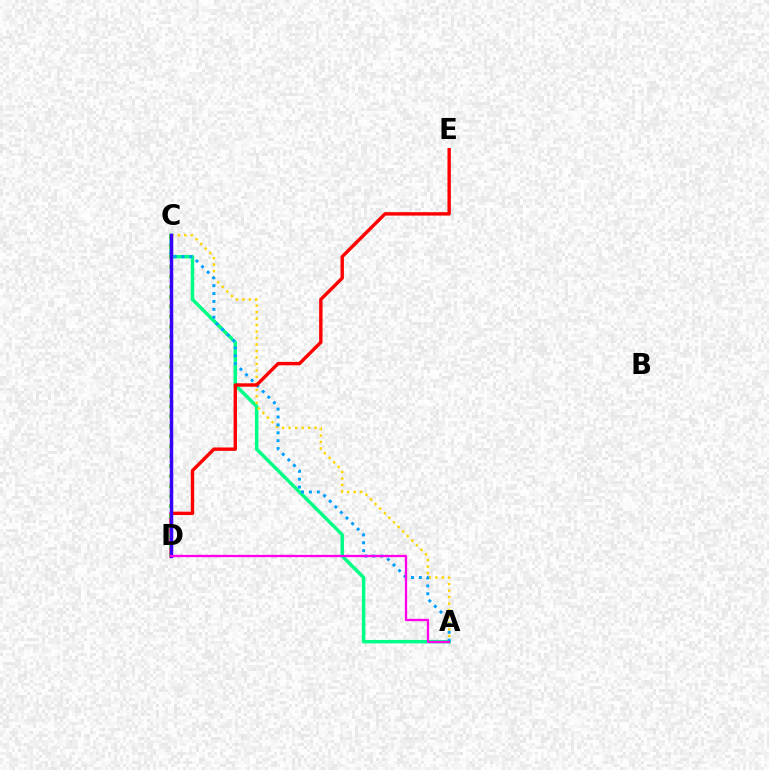{('A', 'C'): [{'color': '#00ff86', 'line_style': 'solid', 'thickness': 2.49}, {'color': '#ffd500', 'line_style': 'dotted', 'thickness': 1.76}, {'color': '#009eff', 'line_style': 'dotted', 'thickness': 2.15}], ('D', 'E'): [{'color': '#ff0000', 'line_style': 'solid', 'thickness': 2.44}], ('C', 'D'): [{'color': '#4fff00', 'line_style': 'dotted', 'thickness': 2.71}, {'color': '#3700ff', 'line_style': 'solid', 'thickness': 2.51}], ('A', 'D'): [{'color': '#ff00ed', 'line_style': 'solid', 'thickness': 1.66}]}